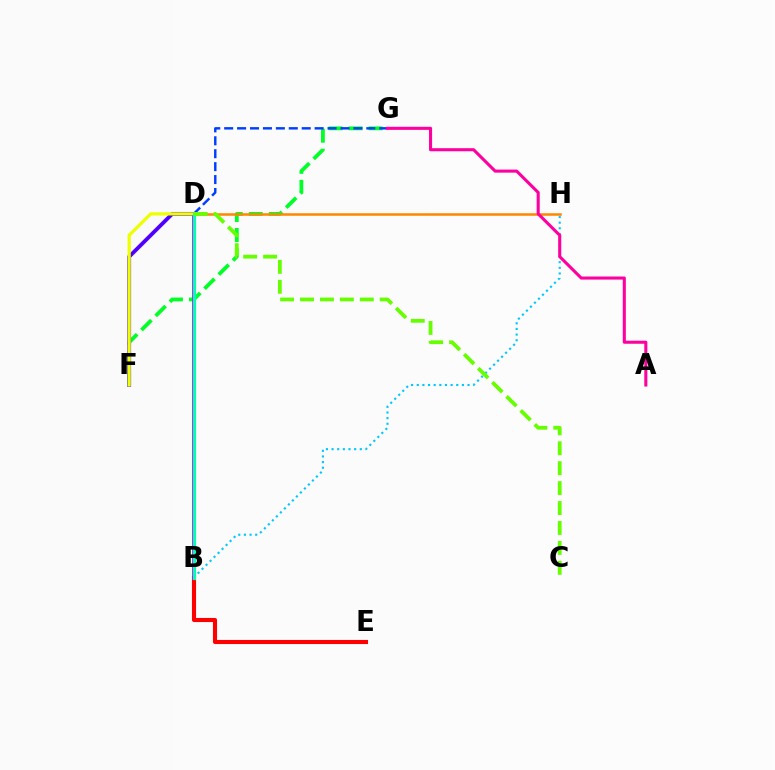{('B', 'H'): [{'color': '#00c7ff', 'line_style': 'dotted', 'thickness': 1.53}], ('B', 'E'): [{'color': '#ff0000', 'line_style': 'solid', 'thickness': 2.96}], ('F', 'G'): [{'color': '#00ff27', 'line_style': 'dashed', 'thickness': 2.72}], ('D', 'G'): [{'color': '#003fff', 'line_style': 'dashed', 'thickness': 1.76}], ('B', 'D'): [{'color': '#d600ff', 'line_style': 'solid', 'thickness': 2.74}, {'color': '#00ffaf', 'line_style': 'solid', 'thickness': 2.28}], ('D', 'H'): [{'color': '#ff8800', 'line_style': 'solid', 'thickness': 1.82}], ('D', 'F'): [{'color': '#4f00ff', 'line_style': 'solid', 'thickness': 2.76}, {'color': '#eeff00', 'line_style': 'solid', 'thickness': 2.32}], ('A', 'G'): [{'color': '#ff00a0', 'line_style': 'solid', 'thickness': 2.22}], ('C', 'D'): [{'color': '#66ff00', 'line_style': 'dashed', 'thickness': 2.71}]}